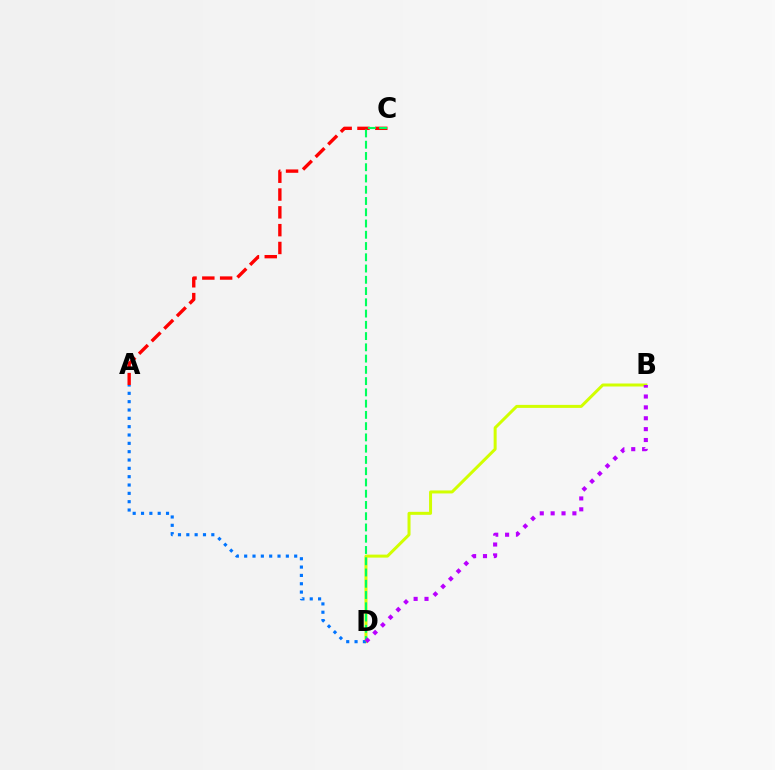{('A', 'C'): [{'color': '#ff0000', 'line_style': 'dashed', 'thickness': 2.42}], ('B', 'D'): [{'color': '#d1ff00', 'line_style': 'solid', 'thickness': 2.16}, {'color': '#b900ff', 'line_style': 'dotted', 'thickness': 2.95}], ('A', 'D'): [{'color': '#0074ff', 'line_style': 'dotted', 'thickness': 2.26}], ('C', 'D'): [{'color': '#00ff5c', 'line_style': 'dashed', 'thickness': 1.53}]}